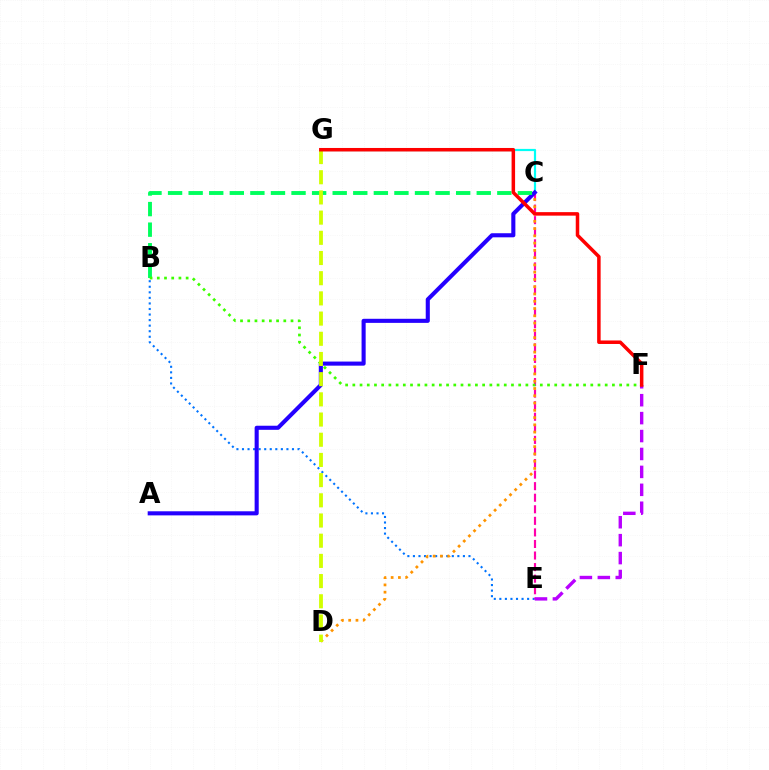{('C', 'G'): [{'color': '#00fff6', 'line_style': 'solid', 'thickness': 1.58}], ('B', 'E'): [{'color': '#0074ff', 'line_style': 'dotted', 'thickness': 1.51}], ('C', 'E'): [{'color': '#ff00ac', 'line_style': 'dashed', 'thickness': 1.57}], ('C', 'D'): [{'color': '#ff9400', 'line_style': 'dotted', 'thickness': 1.98}], ('A', 'C'): [{'color': '#2500ff', 'line_style': 'solid', 'thickness': 2.94}], ('E', 'F'): [{'color': '#b900ff', 'line_style': 'dashed', 'thickness': 2.44}], ('B', 'C'): [{'color': '#00ff5c', 'line_style': 'dashed', 'thickness': 2.8}], ('B', 'F'): [{'color': '#3dff00', 'line_style': 'dotted', 'thickness': 1.96}], ('D', 'G'): [{'color': '#d1ff00', 'line_style': 'dashed', 'thickness': 2.74}], ('F', 'G'): [{'color': '#ff0000', 'line_style': 'solid', 'thickness': 2.52}]}